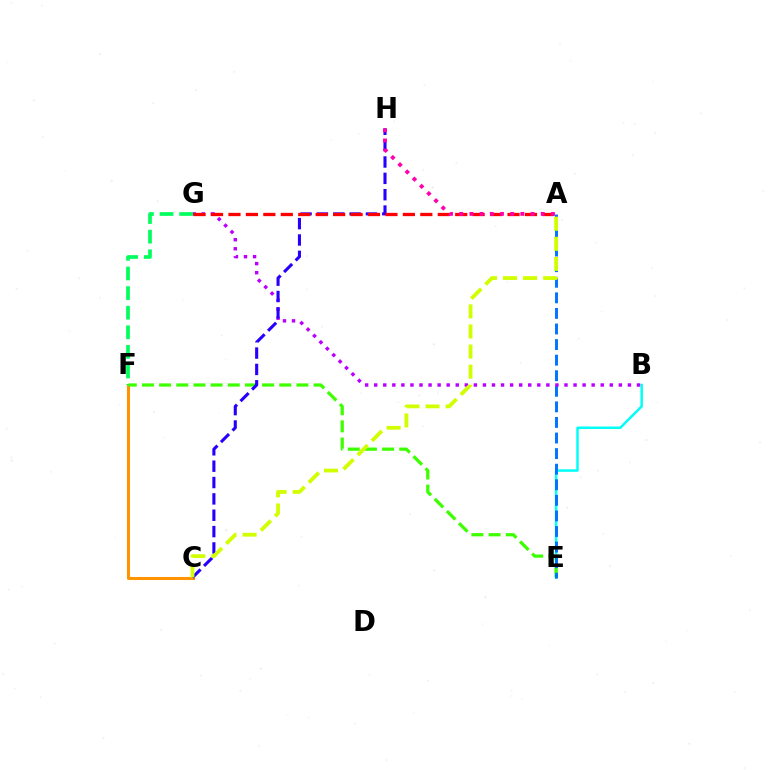{('B', 'E'): [{'color': '#00fff6', 'line_style': 'solid', 'thickness': 1.8}], ('C', 'F'): [{'color': '#ff9400', 'line_style': 'solid', 'thickness': 2.19}], ('E', 'F'): [{'color': '#3dff00', 'line_style': 'dashed', 'thickness': 2.33}], ('A', 'E'): [{'color': '#0074ff', 'line_style': 'dashed', 'thickness': 2.12}], ('B', 'G'): [{'color': '#b900ff', 'line_style': 'dotted', 'thickness': 2.46}], ('C', 'H'): [{'color': '#2500ff', 'line_style': 'dashed', 'thickness': 2.22}], ('A', 'G'): [{'color': '#ff0000', 'line_style': 'dashed', 'thickness': 2.37}], ('A', 'H'): [{'color': '#ff00ac', 'line_style': 'dotted', 'thickness': 2.77}], ('A', 'C'): [{'color': '#d1ff00', 'line_style': 'dashed', 'thickness': 2.73}], ('F', 'G'): [{'color': '#00ff5c', 'line_style': 'dashed', 'thickness': 2.66}]}